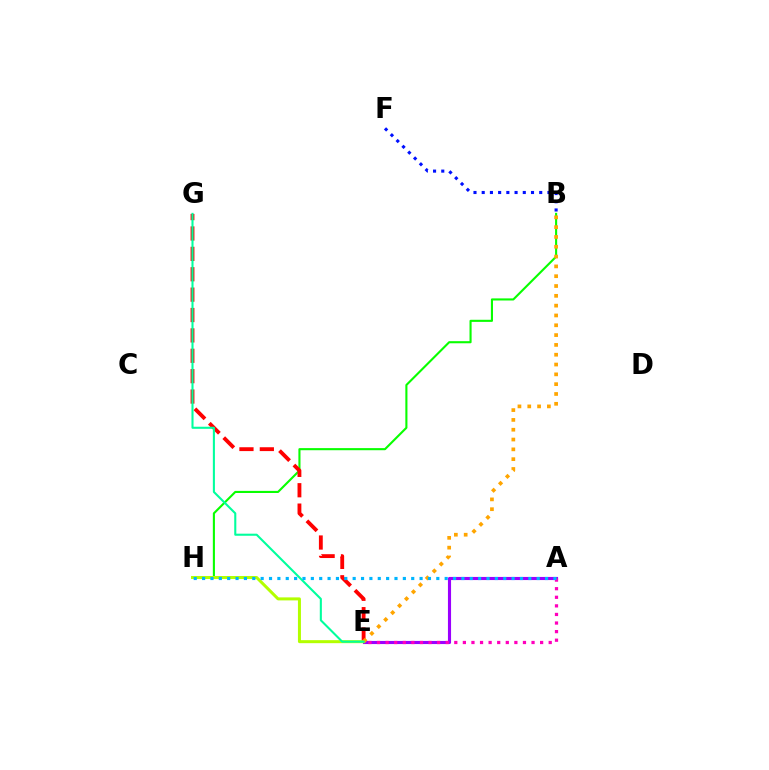{('B', 'H'): [{'color': '#08ff00', 'line_style': 'solid', 'thickness': 1.52}], ('E', 'G'): [{'color': '#ff0000', 'line_style': 'dashed', 'thickness': 2.77}, {'color': '#00ff9d', 'line_style': 'solid', 'thickness': 1.5}], ('A', 'E'): [{'color': '#9b00ff', 'line_style': 'solid', 'thickness': 2.25}, {'color': '#ff00bd', 'line_style': 'dotted', 'thickness': 2.33}], ('E', 'H'): [{'color': '#b3ff00', 'line_style': 'solid', 'thickness': 2.17}], ('B', 'E'): [{'color': '#ffa500', 'line_style': 'dotted', 'thickness': 2.67}], ('B', 'F'): [{'color': '#0010ff', 'line_style': 'dotted', 'thickness': 2.23}], ('A', 'H'): [{'color': '#00b5ff', 'line_style': 'dotted', 'thickness': 2.27}]}